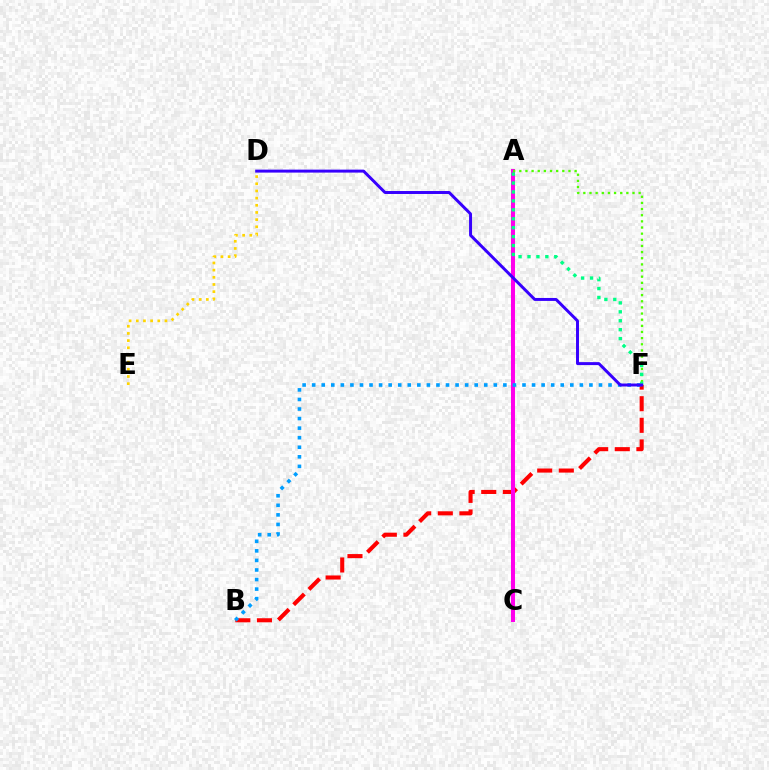{('B', 'F'): [{'color': '#ff0000', 'line_style': 'dashed', 'thickness': 2.94}, {'color': '#009eff', 'line_style': 'dotted', 'thickness': 2.6}], ('D', 'E'): [{'color': '#ffd500', 'line_style': 'dotted', 'thickness': 1.95}], ('A', 'C'): [{'color': '#ff00ed', 'line_style': 'solid', 'thickness': 2.9}], ('A', 'F'): [{'color': '#4fff00', 'line_style': 'dotted', 'thickness': 1.67}, {'color': '#00ff86', 'line_style': 'dotted', 'thickness': 2.43}], ('D', 'F'): [{'color': '#3700ff', 'line_style': 'solid', 'thickness': 2.13}]}